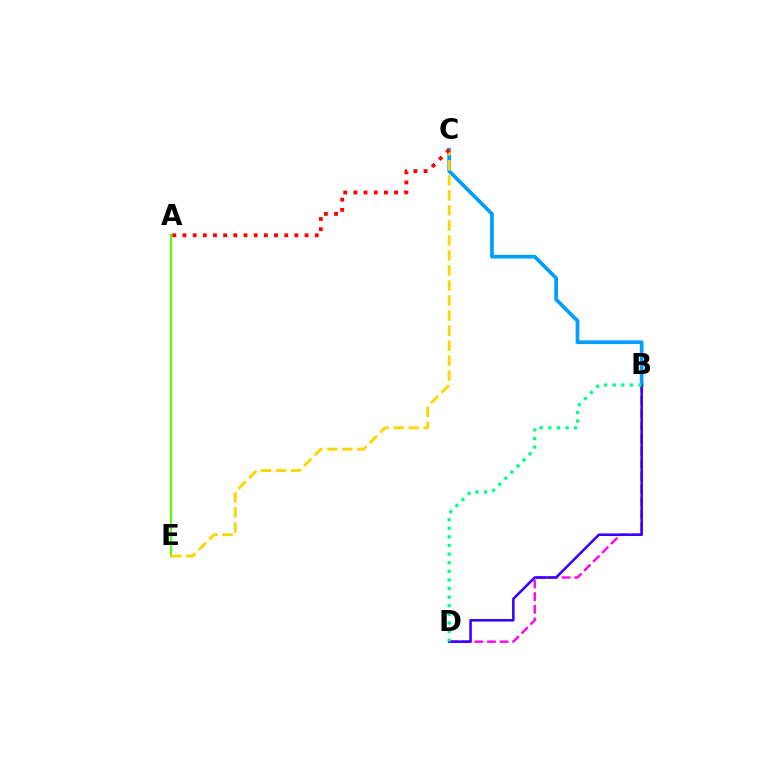{('B', 'C'): [{'color': '#009eff', 'line_style': 'solid', 'thickness': 2.67}], ('B', 'D'): [{'color': '#ff00ed', 'line_style': 'dashed', 'thickness': 1.72}, {'color': '#3700ff', 'line_style': 'solid', 'thickness': 1.84}, {'color': '#00ff86', 'line_style': 'dotted', 'thickness': 2.34}], ('A', 'E'): [{'color': '#4fff00', 'line_style': 'solid', 'thickness': 1.55}], ('C', 'E'): [{'color': '#ffd500', 'line_style': 'dashed', 'thickness': 2.04}], ('A', 'C'): [{'color': '#ff0000', 'line_style': 'dotted', 'thickness': 2.76}]}